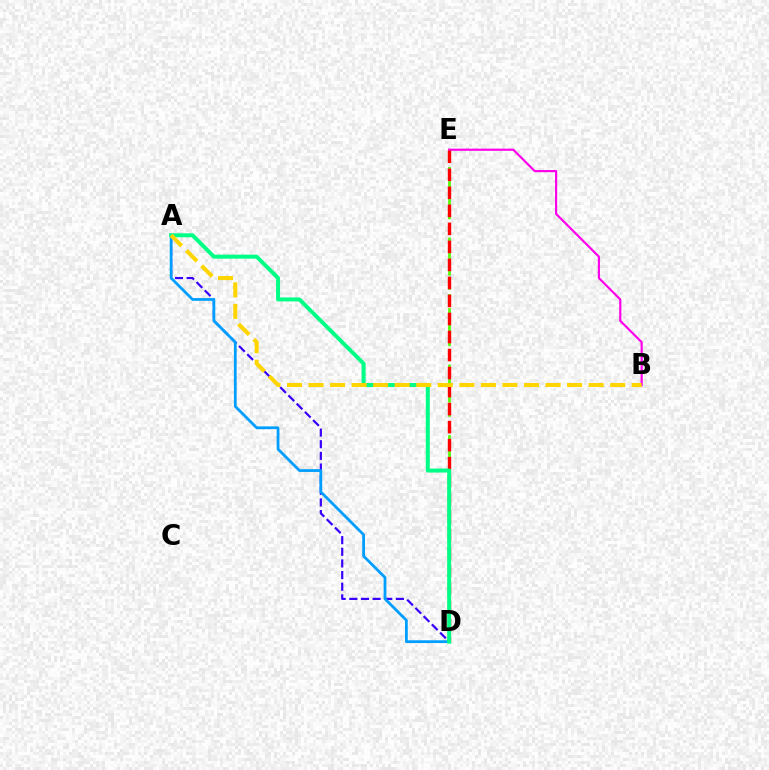{('D', 'E'): [{'color': '#4fff00', 'line_style': 'dashed', 'thickness': 1.92}, {'color': '#ff0000', 'line_style': 'dashed', 'thickness': 2.45}], ('B', 'E'): [{'color': '#ff00ed', 'line_style': 'solid', 'thickness': 1.56}], ('A', 'D'): [{'color': '#3700ff', 'line_style': 'dashed', 'thickness': 1.58}, {'color': '#009eff', 'line_style': 'solid', 'thickness': 1.99}, {'color': '#00ff86', 'line_style': 'solid', 'thickness': 2.87}], ('A', 'B'): [{'color': '#ffd500', 'line_style': 'dashed', 'thickness': 2.93}]}